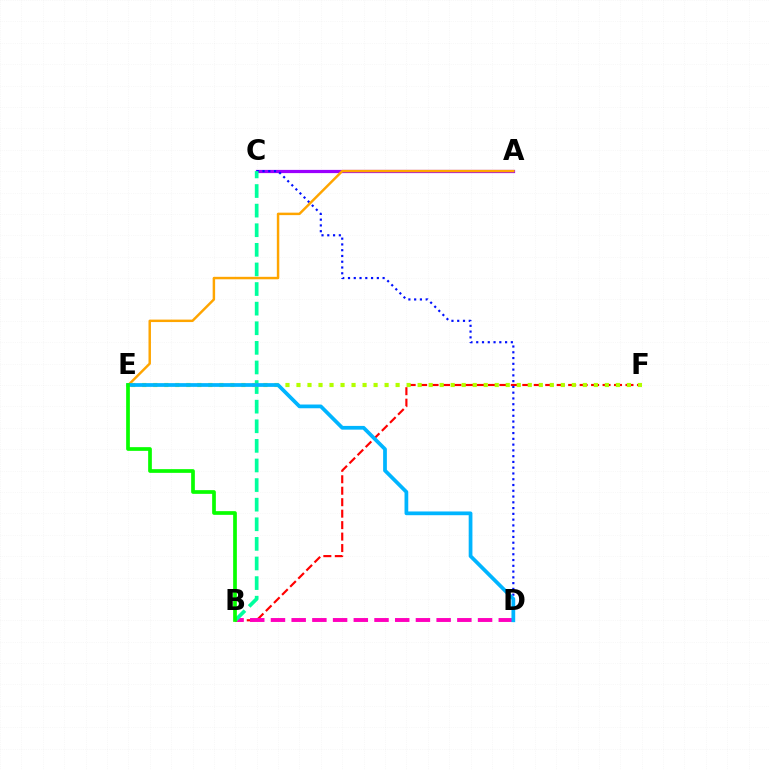{('A', 'C'): [{'color': '#9b00ff', 'line_style': 'solid', 'thickness': 2.32}], ('B', 'F'): [{'color': '#ff0000', 'line_style': 'dashed', 'thickness': 1.56}], ('C', 'D'): [{'color': '#0010ff', 'line_style': 'dotted', 'thickness': 1.57}], ('A', 'E'): [{'color': '#ffa500', 'line_style': 'solid', 'thickness': 1.77}], ('B', 'D'): [{'color': '#ff00bd', 'line_style': 'dashed', 'thickness': 2.81}], ('B', 'C'): [{'color': '#00ff9d', 'line_style': 'dashed', 'thickness': 2.66}], ('E', 'F'): [{'color': '#b3ff00', 'line_style': 'dotted', 'thickness': 2.99}], ('D', 'E'): [{'color': '#00b5ff', 'line_style': 'solid', 'thickness': 2.69}], ('B', 'E'): [{'color': '#08ff00', 'line_style': 'solid', 'thickness': 2.67}]}